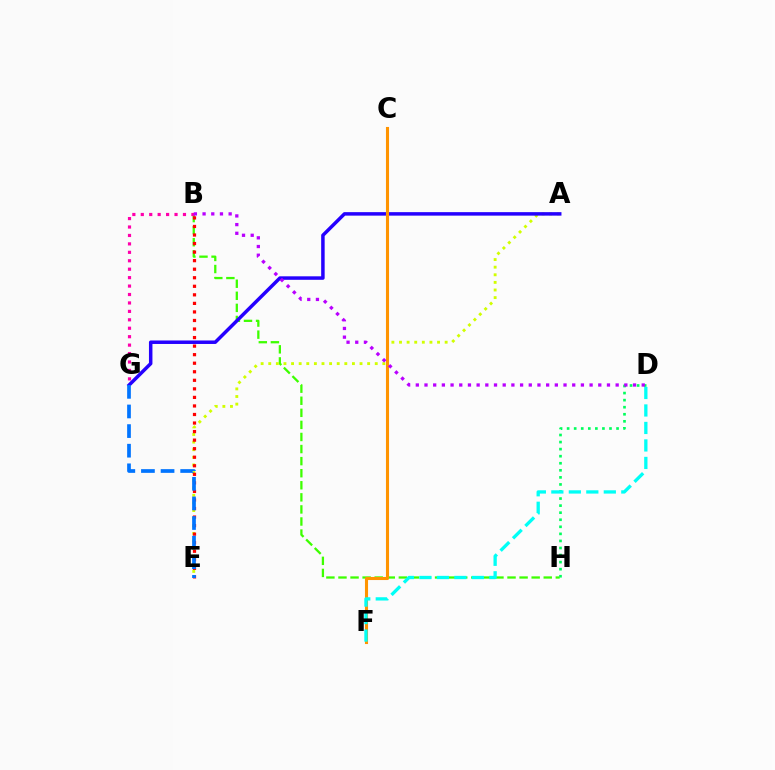{('B', 'H'): [{'color': '#3dff00', 'line_style': 'dashed', 'thickness': 1.64}], ('A', 'E'): [{'color': '#d1ff00', 'line_style': 'dotted', 'thickness': 2.07}], ('D', 'H'): [{'color': '#00ff5c', 'line_style': 'dotted', 'thickness': 1.92}], ('A', 'G'): [{'color': '#2500ff', 'line_style': 'solid', 'thickness': 2.51}], ('B', 'G'): [{'color': '#ff00ac', 'line_style': 'dotted', 'thickness': 2.29}], ('C', 'F'): [{'color': '#ff9400', 'line_style': 'solid', 'thickness': 2.22}], ('B', 'D'): [{'color': '#b900ff', 'line_style': 'dotted', 'thickness': 2.36}], ('B', 'E'): [{'color': '#ff0000', 'line_style': 'dotted', 'thickness': 2.32}], ('D', 'F'): [{'color': '#00fff6', 'line_style': 'dashed', 'thickness': 2.38}], ('E', 'G'): [{'color': '#0074ff', 'line_style': 'dashed', 'thickness': 2.67}]}